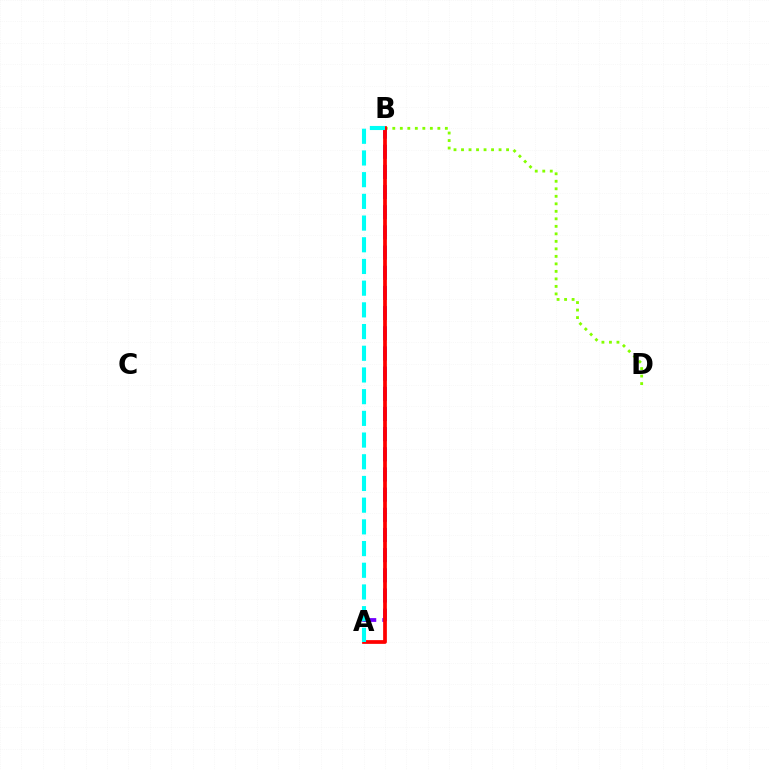{('B', 'D'): [{'color': '#84ff00', 'line_style': 'dotted', 'thickness': 2.04}], ('A', 'B'): [{'color': '#7200ff', 'line_style': 'dashed', 'thickness': 2.74}, {'color': '#ff0000', 'line_style': 'solid', 'thickness': 2.69}, {'color': '#00fff6', 'line_style': 'dashed', 'thickness': 2.95}]}